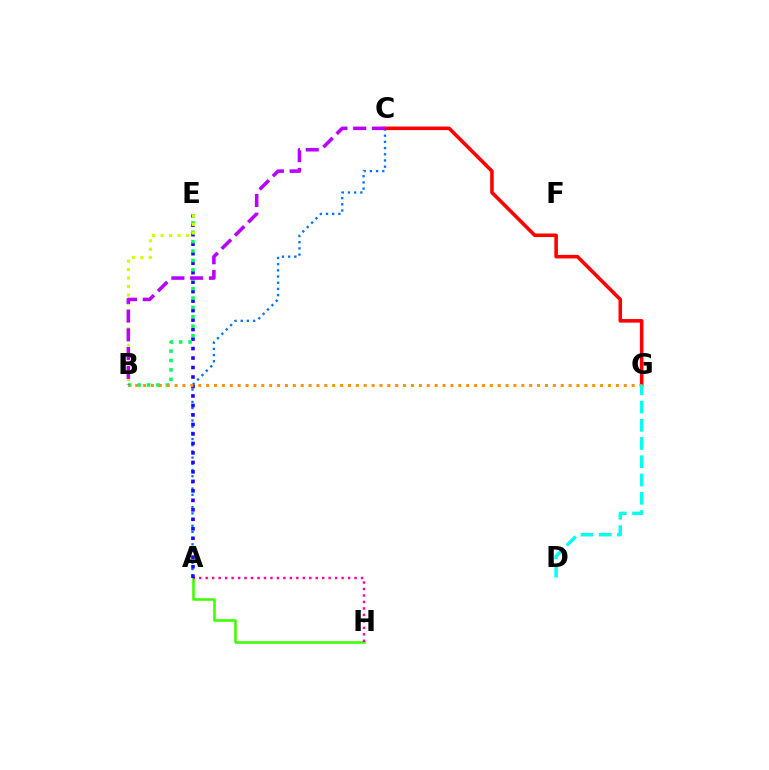{('A', 'C'): [{'color': '#0074ff', 'line_style': 'dotted', 'thickness': 1.68}], ('A', 'H'): [{'color': '#3dff00', 'line_style': 'solid', 'thickness': 1.84}, {'color': '#ff00ac', 'line_style': 'dotted', 'thickness': 1.76}], ('C', 'G'): [{'color': '#ff0000', 'line_style': 'solid', 'thickness': 2.57}], ('A', 'E'): [{'color': '#2500ff', 'line_style': 'dotted', 'thickness': 2.58}], ('B', 'E'): [{'color': '#00ff5c', 'line_style': 'dotted', 'thickness': 2.55}, {'color': '#d1ff00', 'line_style': 'dotted', 'thickness': 2.3}], ('B', 'G'): [{'color': '#ff9400', 'line_style': 'dotted', 'thickness': 2.14}], ('B', 'C'): [{'color': '#b900ff', 'line_style': 'dashed', 'thickness': 2.55}], ('D', 'G'): [{'color': '#00fff6', 'line_style': 'dashed', 'thickness': 2.48}]}